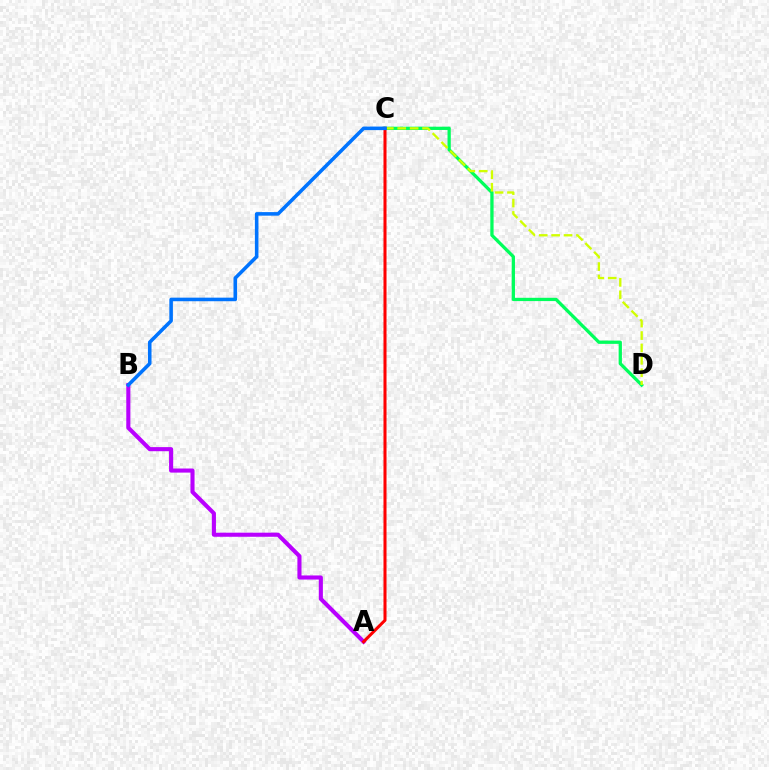{('A', 'B'): [{'color': '#b900ff', 'line_style': 'solid', 'thickness': 2.95}], ('C', 'D'): [{'color': '#00ff5c', 'line_style': 'solid', 'thickness': 2.36}, {'color': '#d1ff00', 'line_style': 'dashed', 'thickness': 1.68}], ('A', 'C'): [{'color': '#ff0000', 'line_style': 'solid', 'thickness': 2.19}], ('B', 'C'): [{'color': '#0074ff', 'line_style': 'solid', 'thickness': 2.57}]}